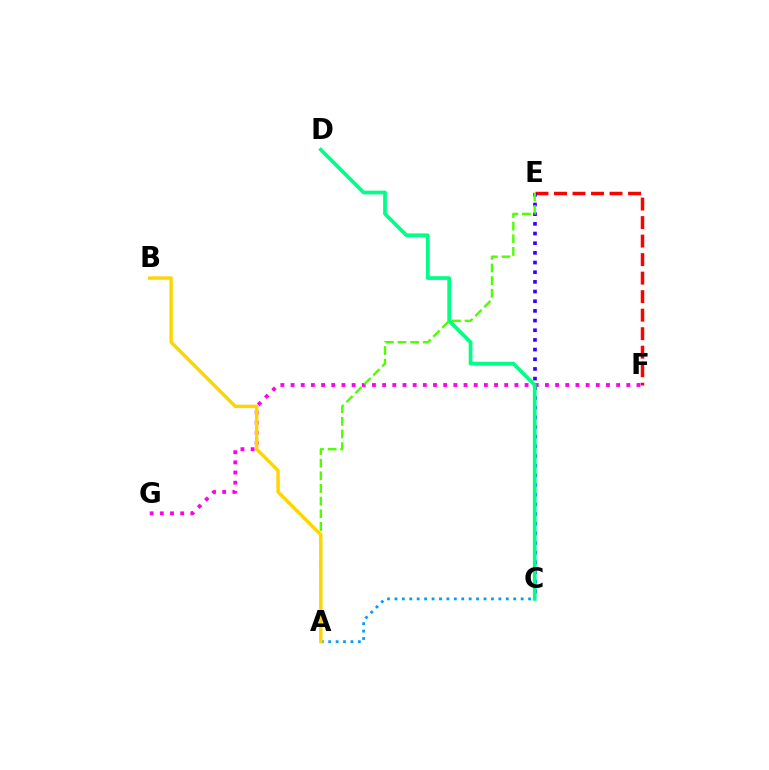{('E', 'F'): [{'color': '#ff0000', 'line_style': 'dashed', 'thickness': 2.52}], ('F', 'G'): [{'color': '#ff00ed', 'line_style': 'dotted', 'thickness': 2.76}], ('C', 'E'): [{'color': '#3700ff', 'line_style': 'dotted', 'thickness': 2.63}], ('C', 'D'): [{'color': '#00ff86', 'line_style': 'solid', 'thickness': 2.68}], ('A', 'E'): [{'color': '#4fff00', 'line_style': 'dashed', 'thickness': 1.72}], ('A', 'C'): [{'color': '#009eff', 'line_style': 'dotted', 'thickness': 2.02}], ('A', 'B'): [{'color': '#ffd500', 'line_style': 'solid', 'thickness': 2.46}]}